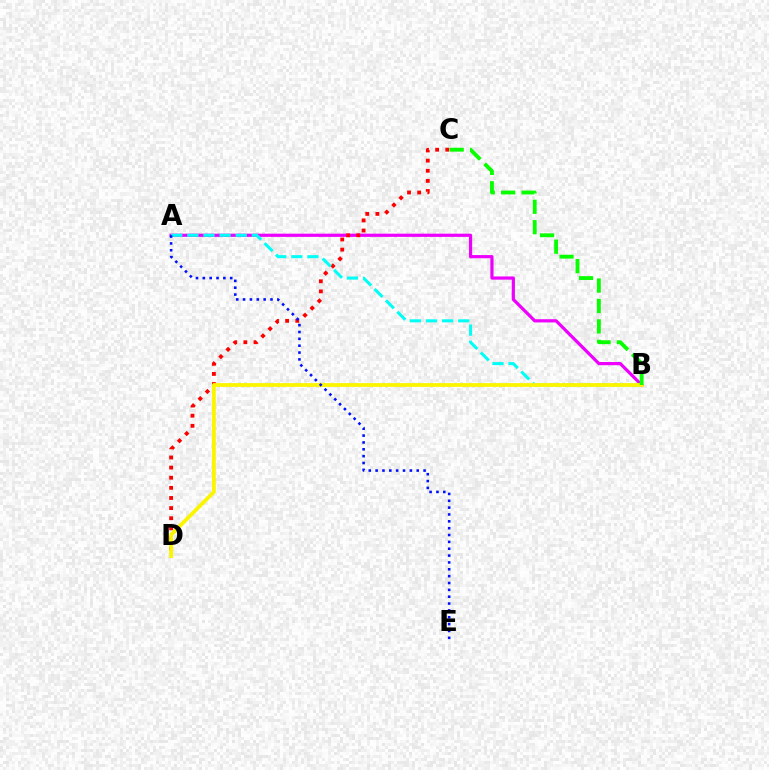{('A', 'B'): [{'color': '#ee00ff', 'line_style': 'solid', 'thickness': 2.31}, {'color': '#00fff6', 'line_style': 'dashed', 'thickness': 2.19}], ('C', 'D'): [{'color': '#ff0000', 'line_style': 'dotted', 'thickness': 2.75}], ('B', 'D'): [{'color': '#fcf500', 'line_style': 'solid', 'thickness': 2.74}], ('A', 'E'): [{'color': '#0010ff', 'line_style': 'dotted', 'thickness': 1.86}], ('B', 'C'): [{'color': '#08ff00', 'line_style': 'dashed', 'thickness': 2.77}]}